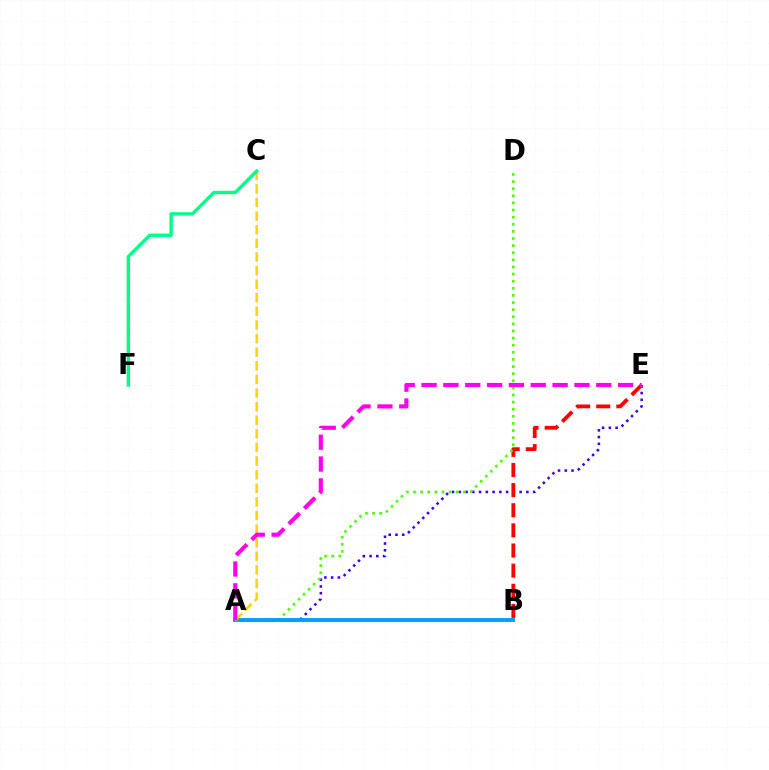{('A', 'E'): [{'color': '#3700ff', 'line_style': 'dotted', 'thickness': 1.84}, {'color': '#ff00ed', 'line_style': 'dashed', 'thickness': 2.97}], ('B', 'E'): [{'color': '#ff0000', 'line_style': 'dashed', 'thickness': 2.74}], ('A', 'D'): [{'color': '#4fff00', 'line_style': 'dotted', 'thickness': 1.93}], ('A', 'B'): [{'color': '#009eff', 'line_style': 'solid', 'thickness': 2.79}], ('A', 'C'): [{'color': '#ffd500', 'line_style': 'dashed', 'thickness': 1.85}], ('C', 'F'): [{'color': '#00ff86', 'line_style': 'solid', 'thickness': 2.42}]}